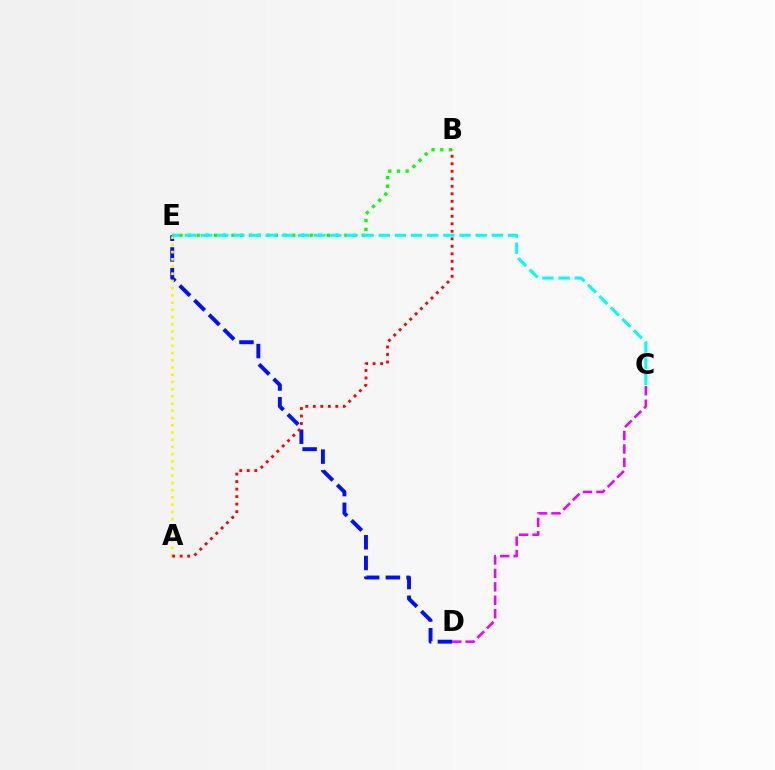{('C', 'D'): [{'color': '#ee00ff', 'line_style': 'dashed', 'thickness': 1.83}], ('D', 'E'): [{'color': '#0010ff', 'line_style': 'dashed', 'thickness': 2.81}], ('B', 'E'): [{'color': '#08ff00', 'line_style': 'dotted', 'thickness': 2.36}], ('A', 'E'): [{'color': '#fcf500', 'line_style': 'dotted', 'thickness': 1.96}], ('C', 'E'): [{'color': '#00fff6', 'line_style': 'dashed', 'thickness': 2.19}], ('A', 'B'): [{'color': '#ff0000', 'line_style': 'dotted', 'thickness': 2.04}]}